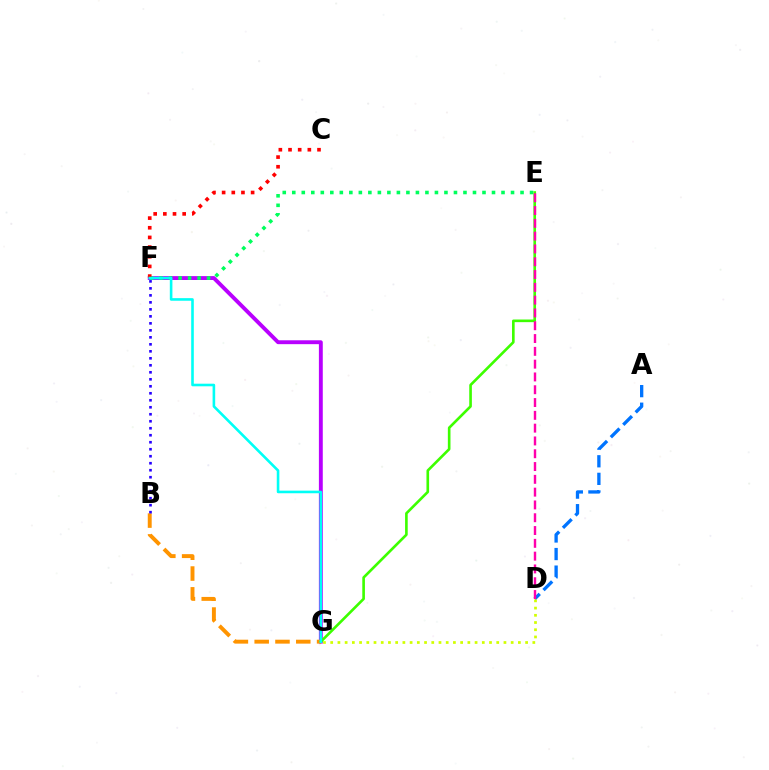{('A', 'D'): [{'color': '#0074ff', 'line_style': 'dashed', 'thickness': 2.39}], ('F', 'G'): [{'color': '#b900ff', 'line_style': 'solid', 'thickness': 2.8}, {'color': '#00fff6', 'line_style': 'solid', 'thickness': 1.87}], ('B', 'G'): [{'color': '#ff9400', 'line_style': 'dashed', 'thickness': 2.83}], ('E', 'F'): [{'color': '#00ff5c', 'line_style': 'dotted', 'thickness': 2.58}], ('D', 'G'): [{'color': '#d1ff00', 'line_style': 'dotted', 'thickness': 1.96}], ('C', 'F'): [{'color': '#ff0000', 'line_style': 'dotted', 'thickness': 2.63}], ('E', 'G'): [{'color': '#3dff00', 'line_style': 'solid', 'thickness': 1.9}], ('D', 'E'): [{'color': '#ff00ac', 'line_style': 'dashed', 'thickness': 1.74}], ('B', 'F'): [{'color': '#2500ff', 'line_style': 'dotted', 'thickness': 1.9}]}